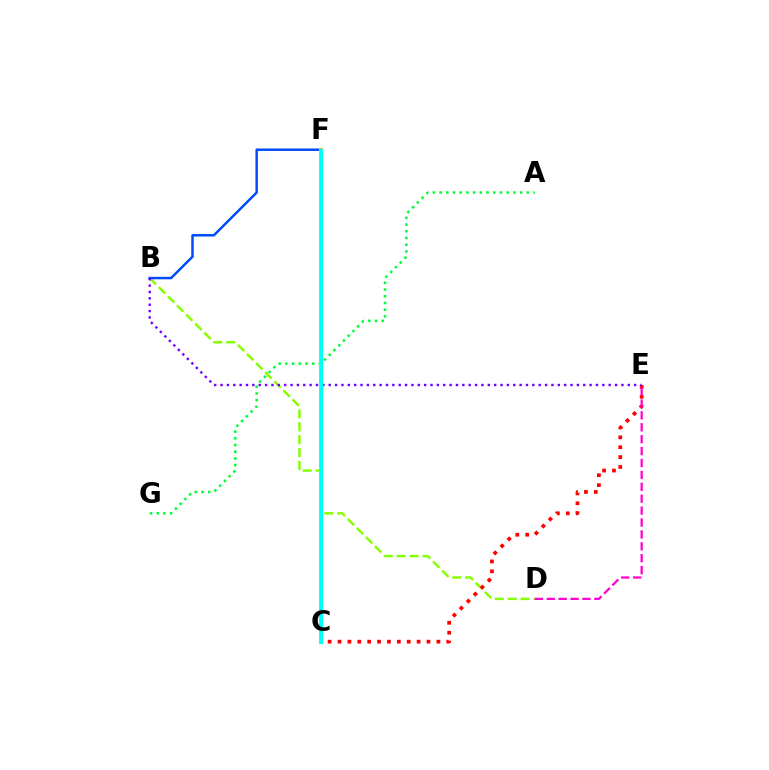{('B', 'D'): [{'color': '#84ff00', 'line_style': 'dashed', 'thickness': 1.75}], ('A', 'G'): [{'color': '#00ff39', 'line_style': 'dotted', 'thickness': 1.82}], ('B', 'F'): [{'color': '#004bff', 'line_style': 'solid', 'thickness': 1.79}], ('C', 'F'): [{'color': '#ffbd00', 'line_style': 'solid', 'thickness': 2.84}, {'color': '#00fff6', 'line_style': 'solid', 'thickness': 2.41}], ('C', 'E'): [{'color': '#ff0000', 'line_style': 'dotted', 'thickness': 2.69}], ('D', 'E'): [{'color': '#ff00cf', 'line_style': 'dashed', 'thickness': 1.62}], ('B', 'E'): [{'color': '#7200ff', 'line_style': 'dotted', 'thickness': 1.73}]}